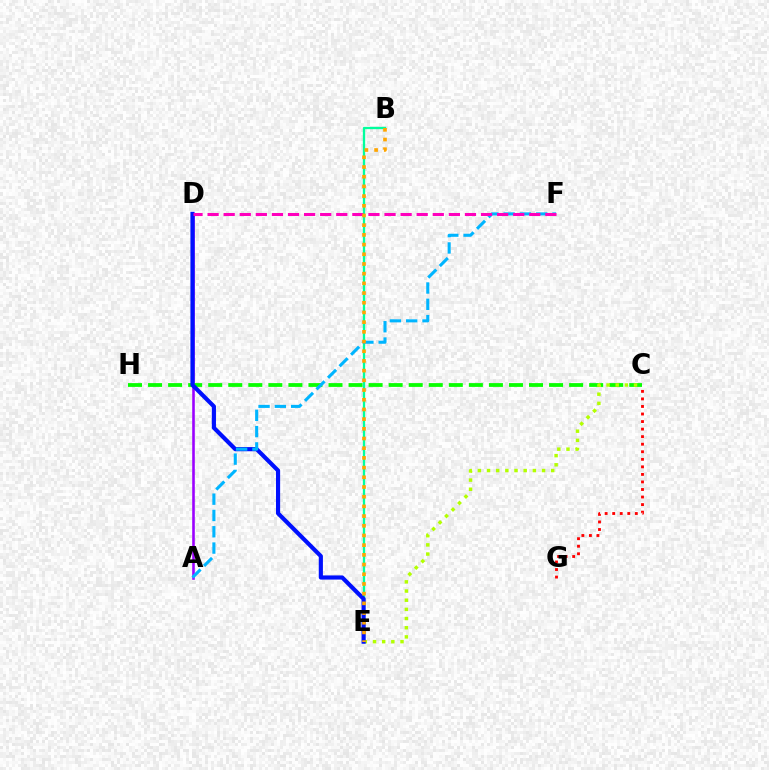{('C', 'G'): [{'color': '#ff0000', 'line_style': 'dotted', 'thickness': 2.05}], ('A', 'D'): [{'color': '#9b00ff', 'line_style': 'solid', 'thickness': 1.87}], ('C', 'H'): [{'color': '#08ff00', 'line_style': 'dashed', 'thickness': 2.72}], ('B', 'E'): [{'color': '#00ff9d', 'line_style': 'solid', 'thickness': 1.67}, {'color': '#ffa500', 'line_style': 'dotted', 'thickness': 2.63}], ('C', 'E'): [{'color': '#b3ff00', 'line_style': 'dotted', 'thickness': 2.49}], ('D', 'E'): [{'color': '#0010ff', 'line_style': 'solid', 'thickness': 2.99}], ('A', 'F'): [{'color': '#00b5ff', 'line_style': 'dashed', 'thickness': 2.21}], ('D', 'F'): [{'color': '#ff00bd', 'line_style': 'dashed', 'thickness': 2.19}]}